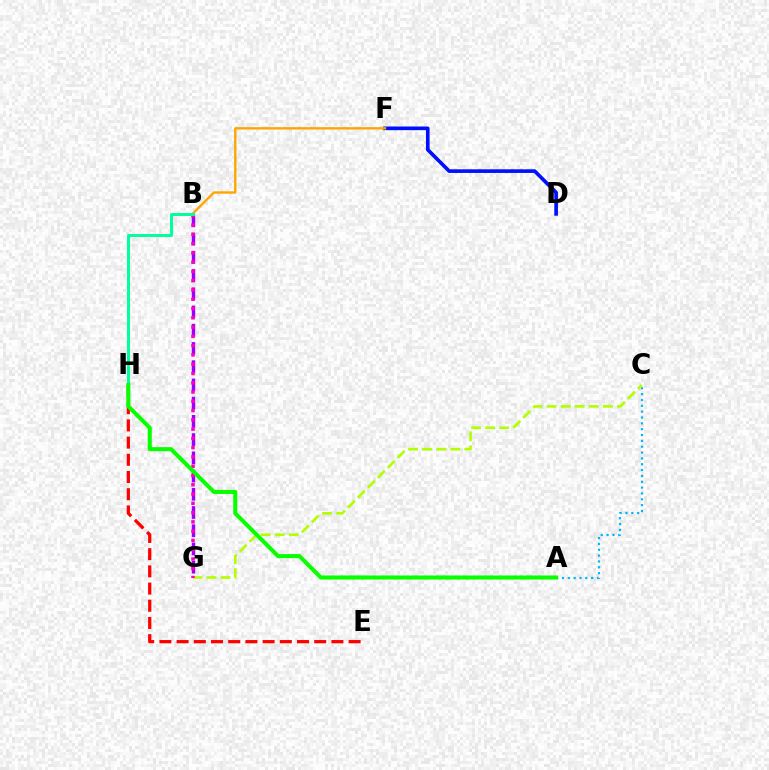{('A', 'C'): [{'color': '#00b5ff', 'line_style': 'dotted', 'thickness': 1.59}], ('D', 'F'): [{'color': '#0010ff', 'line_style': 'solid', 'thickness': 2.63}], ('E', 'H'): [{'color': '#ff0000', 'line_style': 'dashed', 'thickness': 2.34}], ('B', 'G'): [{'color': '#9b00ff', 'line_style': 'dashed', 'thickness': 2.48}, {'color': '#ff00bd', 'line_style': 'dotted', 'thickness': 2.52}], ('C', 'G'): [{'color': '#b3ff00', 'line_style': 'dashed', 'thickness': 1.91}], ('B', 'F'): [{'color': '#ffa500', 'line_style': 'solid', 'thickness': 1.7}], ('B', 'H'): [{'color': '#00ff9d', 'line_style': 'solid', 'thickness': 2.13}], ('A', 'H'): [{'color': '#08ff00', 'line_style': 'solid', 'thickness': 2.92}]}